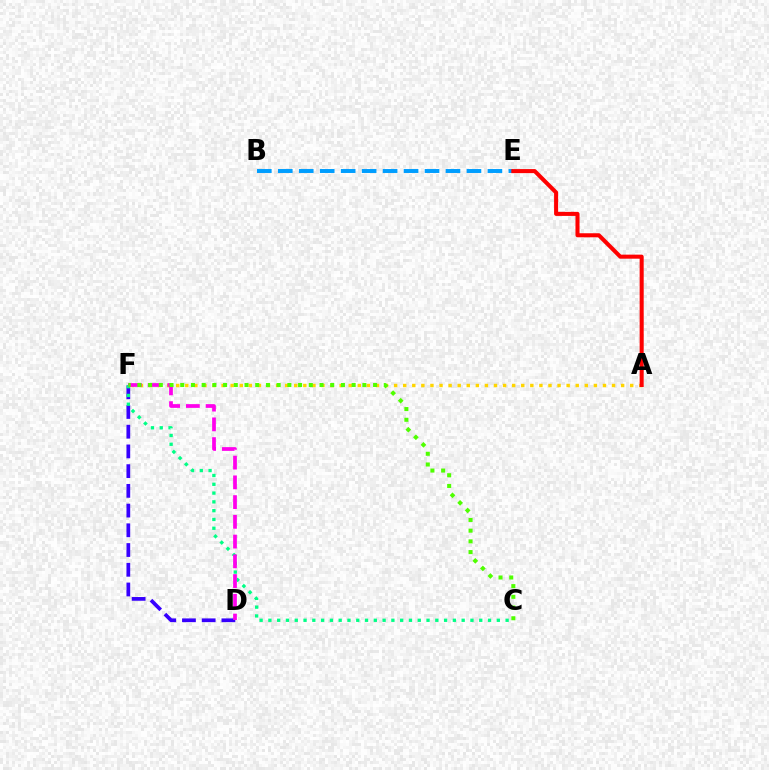{('A', 'F'): [{'color': '#ffd500', 'line_style': 'dotted', 'thickness': 2.47}], ('D', 'F'): [{'color': '#3700ff', 'line_style': 'dashed', 'thickness': 2.68}, {'color': '#ff00ed', 'line_style': 'dashed', 'thickness': 2.68}], ('C', 'F'): [{'color': '#00ff86', 'line_style': 'dotted', 'thickness': 2.39}, {'color': '#4fff00', 'line_style': 'dotted', 'thickness': 2.91}], ('B', 'E'): [{'color': '#009eff', 'line_style': 'dashed', 'thickness': 2.85}], ('A', 'E'): [{'color': '#ff0000', 'line_style': 'solid', 'thickness': 2.92}]}